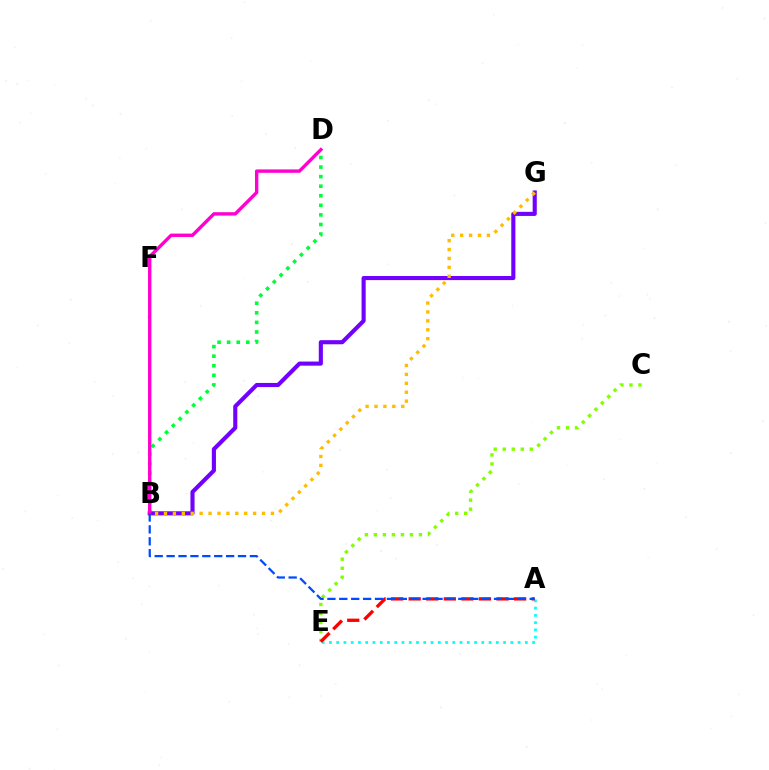{('C', 'E'): [{'color': '#84ff00', 'line_style': 'dotted', 'thickness': 2.45}], ('A', 'E'): [{'color': '#00fff6', 'line_style': 'dotted', 'thickness': 1.97}, {'color': '#ff0000', 'line_style': 'dashed', 'thickness': 2.39}], ('B', 'D'): [{'color': '#00ff39', 'line_style': 'dotted', 'thickness': 2.6}, {'color': '#ff00cf', 'line_style': 'solid', 'thickness': 2.44}], ('B', 'G'): [{'color': '#7200ff', 'line_style': 'solid', 'thickness': 2.96}, {'color': '#ffbd00', 'line_style': 'dotted', 'thickness': 2.42}], ('A', 'B'): [{'color': '#004bff', 'line_style': 'dashed', 'thickness': 1.62}]}